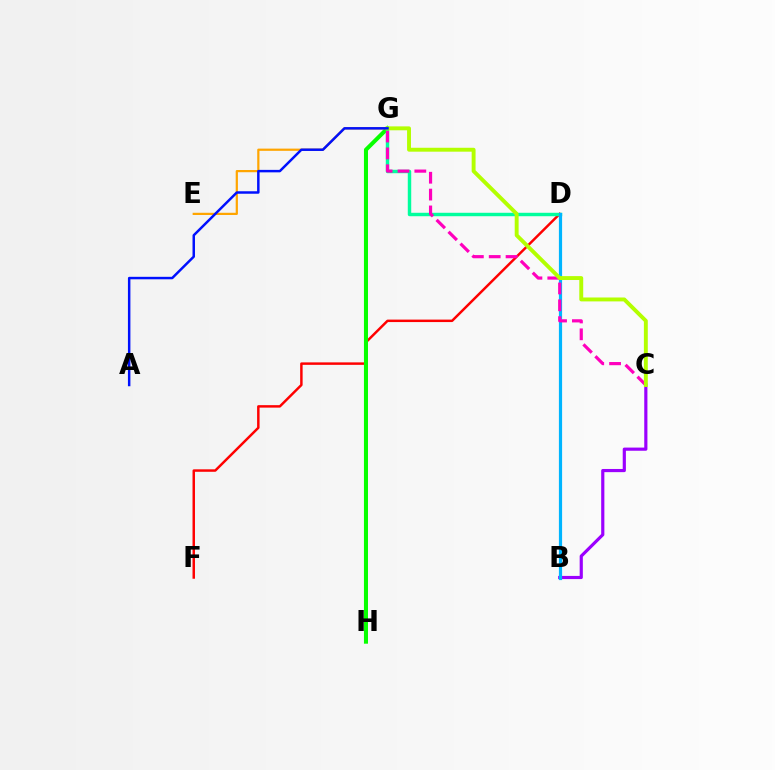{('B', 'C'): [{'color': '#9b00ff', 'line_style': 'solid', 'thickness': 2.28}], ('D', 'F'): [{'color': '#ff0000', 'line_style': 'solid', 'thickness': 1.78}], ('G', 'H'): [{'color': '#08ff00', 'line_style': 'solid', 'thickness': 2.91}], ('D', 'G'): [{'color': '#00ff9d', 'line_style': 'solid', 'thickness': 2.48}], ('E', 'G'): [{'color': '#ffa500', 'line_style': 'solid', 'thickness': 1.6}], ('B', 'D'): [{'color': '#00b5ff', 'line_style': 'solid', 'thickness': 2.3}], ('C', 'G'): [{'color': '#ff00bd', 'line_style': 'dashed', 'thickness': 2.29}, {'color': '#b3ff00', 'line_style': 'solid', 'thickness': 2.81}], ('A', 'G'): [{'color': '#0010ff', 'line_style': 'solid', 'thickness': 1.78}]}